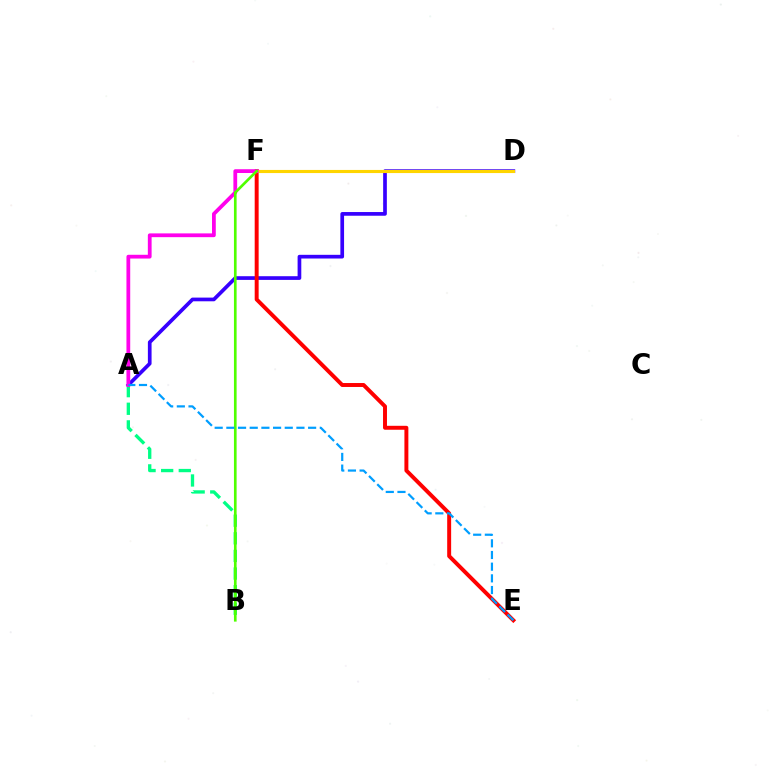{('A', 'D'): [{'color': '#3700ff', 'line_style': 'solid', 'thickness': 2.66}], ('E', 'F'): [{'color': '#ff0000', 'line_style': 'solid', 'thickness': 2.84}], ('D', 'F'): [{'color': '#ffd500', 'line_style': 'solid', 'thickness': 2.25}], ('A', 'B'): [{'color': '#00ff86', 'line_style': 'dashed', 'thickness': 2.39}], ('A', 'F'): [{'color': '#ff00ed', 'line_style': 'solid', 'thickness': 2.71}], ('B', 'F'): [{'color': '#4fff00', 'line_style': 'solid', 'thickness': 1.92}], ('A', 'E'): [{'color': '#009eff', 'line_style': 'dashed', 'thickness': 1.59}]}